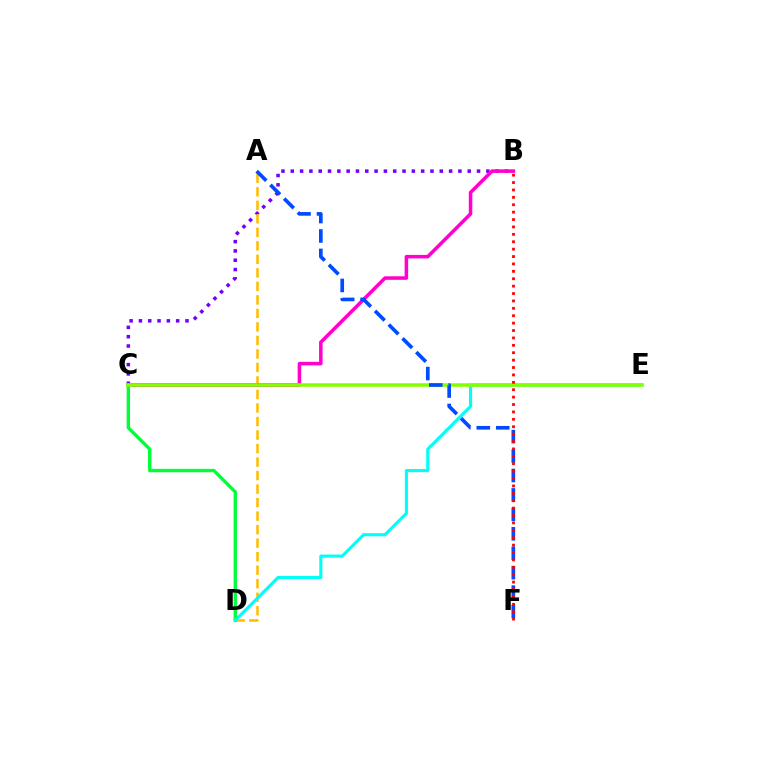{('B', 'C'): [{'color': '#7200ff', 'line_style': 'dotted', 'thickness': 2.53}, {'color': '#ff00cf', 'line_style': 'solid', 'thickness': 2.55}], ('A', 'D'): [{'color': '#ffbd00', 'line_style': 'dashed', 'thickness': 1.84}], ('C', 'D'): [{'color': '#00ff39', 'line_style': 'solid', 'thickness': 2.44}], ('D', 'E'): [{'color': '#00fff6', 'line_style': 'solid', 'thickness': 2.25}], ('C', 'E'): [{'color': '#84ff00', 'line_style': 'solid', 'thickness': 2.52}], ('A', 'F'): [{'color': '#004bff', 'line_style': 'dashed', 'thickness': 2.64}], ('B', 'F'): [{'color': '#ff0000', 'line_style': 'dotted', 'thickness': 2.01}]}